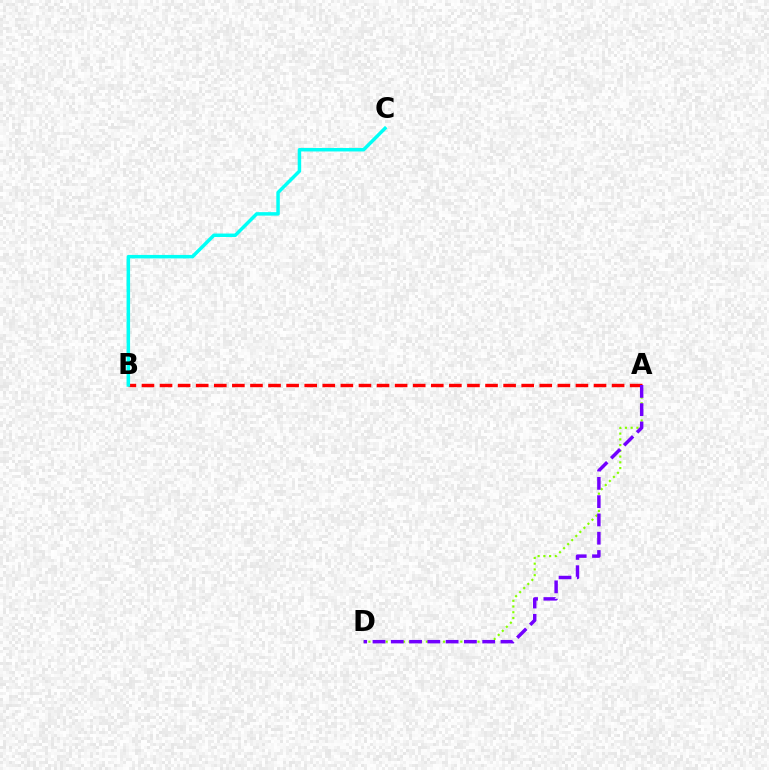{('A', 'D'): [{'color': '#84ff00', 'line_style': 'dotted', 'thickness': 1.56}, {'color': '#7200ff', 'line_style': 'dashed', 'thickness': 2.48}], ('A', 'B'): [{'color': '#ff0000', 'line_style': 'dashed', 'thickness': 2.46}], ('B', 'C'): [{'color': '#00fff6', 'line_style': 'solid', 'thickness': 2.5}]}